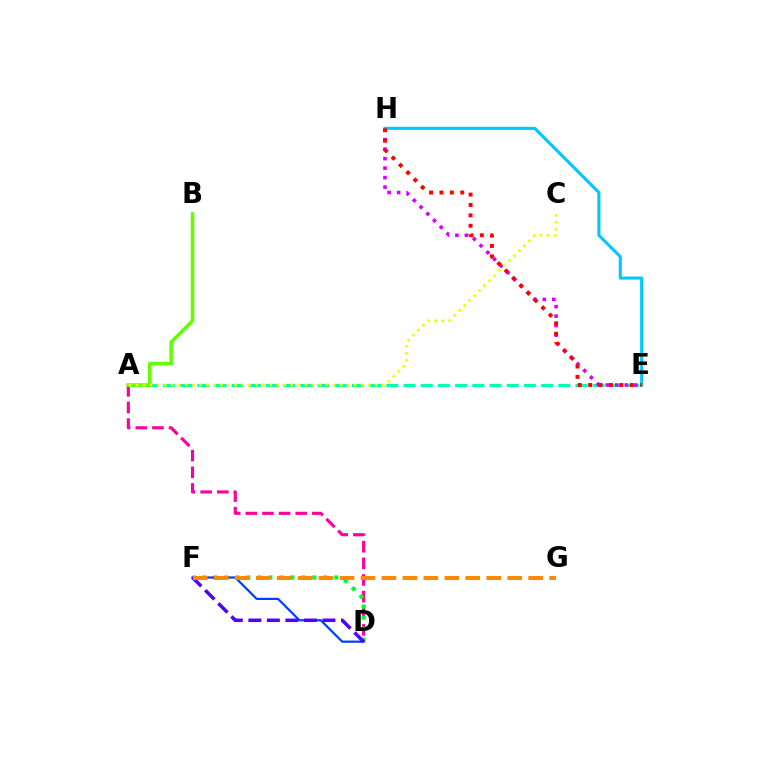{('A', 'D'): [{'color': '#ff00a0', 'line_style': 'dashed', 'thickness': 2.26}], ('A', 'E'): [{'color': '#00ffaf', 'line_style': 'dashed', 'thickness': 2.34}], ('E', 'H'): [{'color': '#d600ff', 'line_style': 'dotted', 'thickness': 2.58}, {'color': '#00c7ff', 'line_style': 'solid', 'thickness': 2.22}, {'color': '#ff0000', 'line_style': 'dotted', 'thickness': 2.82}], ('D', 'F'): [{'color': '#00ff27', 'line_style': 'dotted', 'thickness': 2.99}, {'color': '#003fff', 'line_style': 'solid', 'thickness': 1.59}, {'color': '#4f00ff', 'line_style': 'dashed', 'thickness': 2.52}], ('A', 'B'): [{'color': '#66ff00', 'line_style': 'solid', 'thickness': 2.57}], ('A', 'C'): [{'color': '#eeff00', 'line_style': 'dotted', 'thickness': 1.91}], ('F', 'G'): [{'color': '#ff8800', 'line_style': 'dashed', 'thickness': 2.85}]}